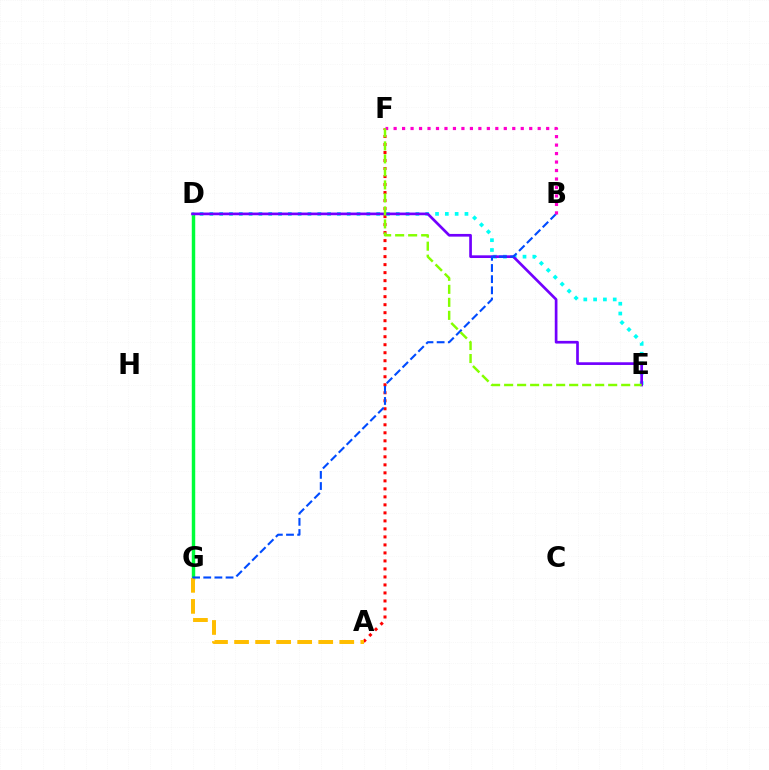{('A', 'F'): [{'color': '#ff0000', 'line_style': 'dotted', 'thickness': 2.18}], ('D', 'G'): [{'color': '#00ff39', 'line_style': 'solid', 'thickness': 2.48}], ('D', 'E'): [{'color': '#00fff6', 'line_style': 'dotted', 'thickness': 2.67}, {'color': '#7200ff', 'line_style': 'solid', 'thickness': 1.94}], ('A', 'G'): [{'color': '#ffbd00', 'line_style': 'dashed', 'thickness': 2.86}], ('B', 'G'): [{'color': '#004bff', 'line_style': 'dashed', 'thickness': 1.52}], ('B', 'F'): [{'color': '#ff00cf', 'line_style': 'dotted', 'thickness': 2.3}], ('E', 'F'): [{'color': '#84ff00', 'line_style': 'dashed', 'thickness': 1.77}]}